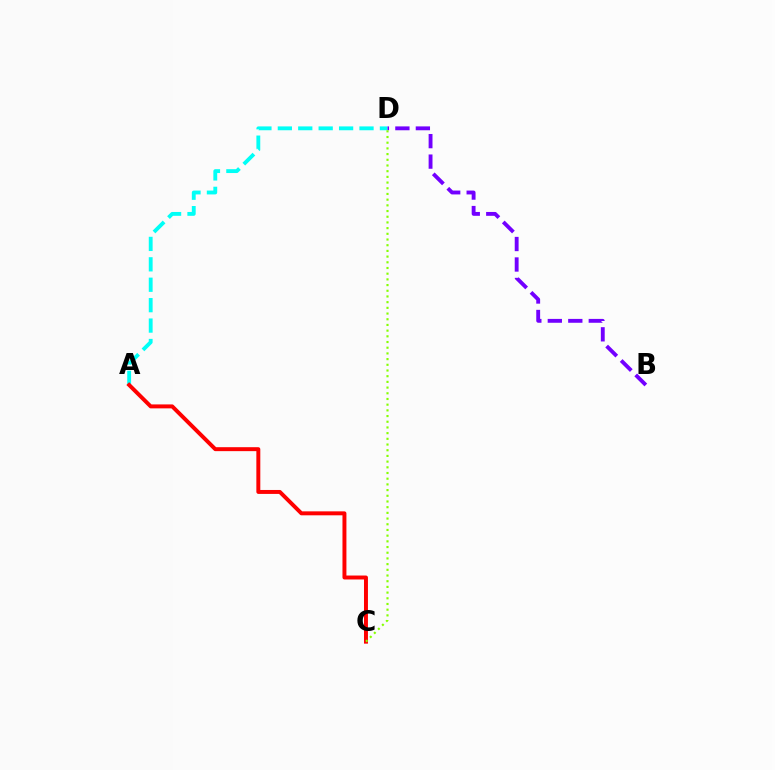{('A', 'D'): [{'color': '#00fff6', 'line_style': 'dashed', 'thickness': 2.77}], ('A', 'C'): [{'color': '#ff0000', 'line_style': 'solid', 'thickness': 2.84}], ('B', 'D'): [{'color': '#7200ff', 'line_style': 'dashed', 'thickness': 2.78}], ('C', 'D'): [{'color': '#84ff00', 'line_style': 'dotted', 'thickness': 1.55}]}